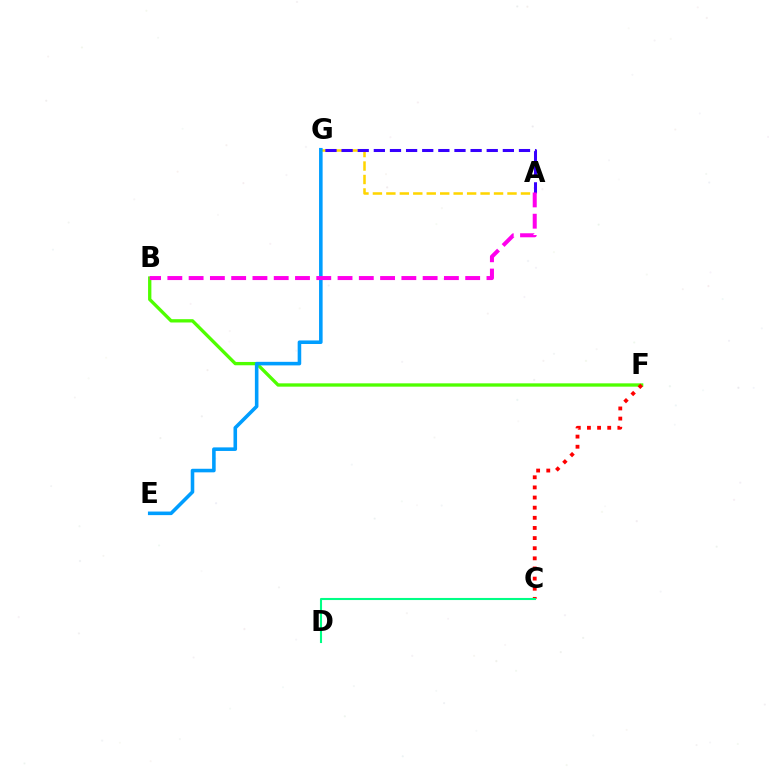{('B', 'F'): [{'color': '#4fff00', 'line_style': 'solid', 'thickness': 2.39}], ('A', 'G'): [{'color': '#ffd500', 'line_style': 'dashed', 'thickness': 1.83}, {'color': '#3700ff', 'line_style': 'dashed', 'thickness': 2.19}], ('E', 'G'): [{'color': '#009eff', 'line_style': 'solid', 'thickness': 2.57}], ('C', 'F'): [{'color': '#ff0000', 'line_style': 'dotted', 'thickness': 2.75}], ('C', 'D'): [{'color': '#00ff86', 'line_style': 'solid', 'thickness': 1.51}], ('A', 'B'): [{'color': '#ff00ed', 'line_style': 'dashed', 'thickness': 2.89}]}